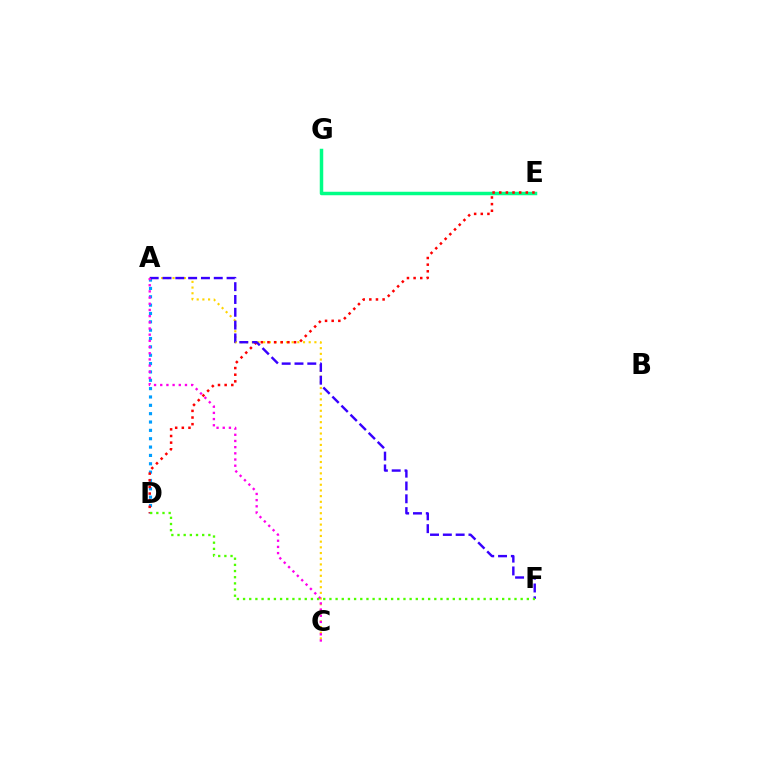{('A', 'D'): [{'color': '#009eff', 'line_style': 'dotted', 'thickness': 2.27}], ('A', 'C'): [{'color': '#ffd500', 'line_style': 'dotted', 'thickness': 1.55}, {'color': '#ff00ed', 'line_style': 'dotted', 'thickness': 1.68}], ('E', 'G'): [{'color': '#00ff86', 'line_style': 'solid', 'thickness': 2.51}], ('D', 'E'): [{'color': '#ff0000', 'line_style': 'dotted', 'thickness': 1.8}], ('A', 'F'): [{'color': '#3700ff', 'line_style': 'dashed', 'thickness': 1.74}], ('D', 'F'): [{'color': '#4fff00', 'line_style': 'dotted', 'thickness': 1.68}]}